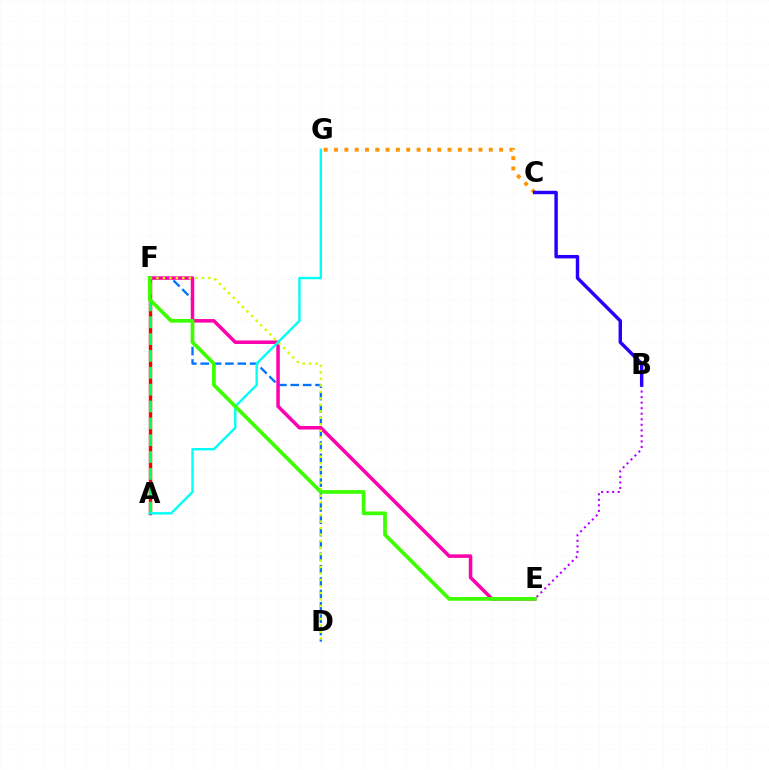{('D', 'F'): [{'color': '#0074ff', 'line_style': 'dashed', 'thickness': 1.68}, {'color': '#d1ff00', 'line_style': 'dotted', 'thickness': 1.76}], ('A', 'F'): [{'color': '#ff0000', 'line_style': 'solid', 'thickness': 2.46}, {'color': '#00ff5c', 'line_style': 'dashed', 'thickness': 2.29}], ('E', 'F'): [{'color': '#ff00ac', 'line_style': 'solid', 'thickness': 2.53}, {'color': '#3dff00', 'line_style': 'solid', 'thickness': 2.67}], ('B', 'E'): [{'color': '#b900ff', 'line_style': 'dotted', 'thickness': 1.51}], ('A', 'G'): [{'color': '#00fff6', 'line_style': 'solid', 'thickness': 1.72}], ('C', 'G'): [{'color': '#ff9400', 'line_style': 'dotted', 'thickness': 2.8}], ('B', 'C'): [{'color': '#2500ff', 'line_style': 'solid', 'thickness': 2.47}]}